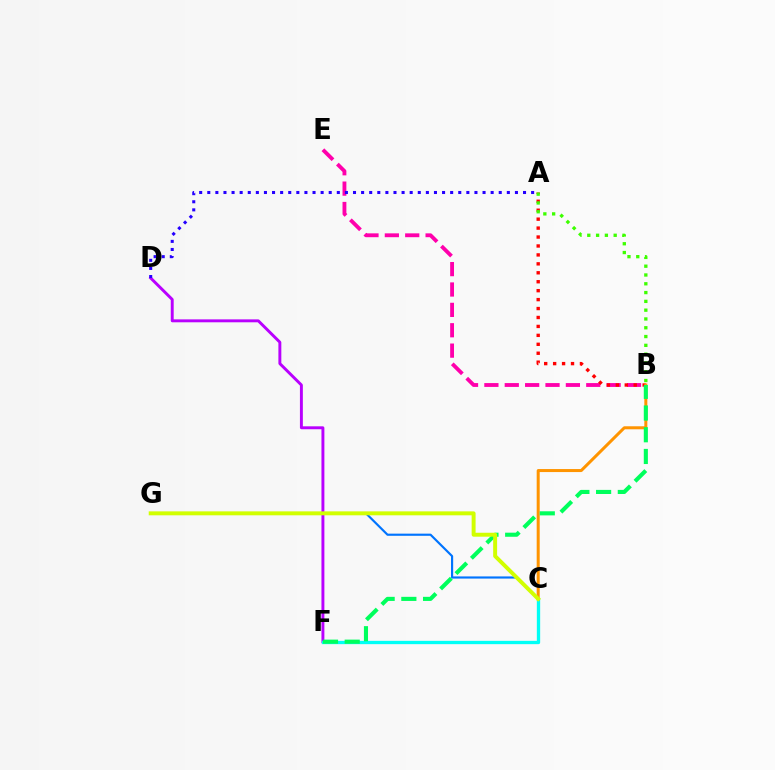{('D', 'F'): [{'color': '#b900ff', 'line_style': 'solid', 'thickness': 2.1}], ('C', 'G'): [{'color': '#0074ff', 'line_style': 'solid', 'thickness': 1.55}, {'color': '#d1ff00', 'line_style': 'solid', 'thickness': 2.84}], ('B', 'E'): [{'color': '#ff00ac', 'line_style': 'dashed', 'thickness': 2.77}], ('C', 'F'): [{'color': '#00fff6', 'line_style': 'solid', 'thickness': 2.38}], ('A', 'B'): [{'color': '#ff0000', 'line_style': 'dotted', 'thickness': 2.43}, {'color': '#3dff00', 'line_style': 'dotted', 'thickness': 2.39}], ('B', 'C'): [{'color': '#ff9400', 'line_style': 'solid', 'thickness': 2.17}], ('B', 'F'): [{'color': '#00ff5c', 'line_style': 'dashed', 'thickness': 2.95}], ('A', 'D'): [{'color': '#2500ff', 'line_style': 'dotted', 'thickness': 2.2}]}